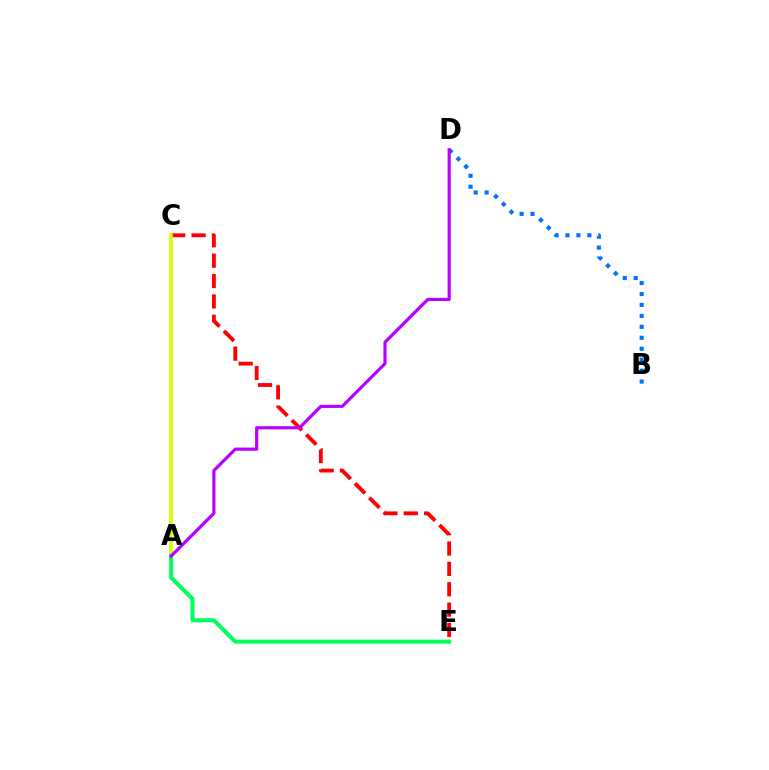{('C', 'E'): [{'color': '#ff0000', 'line_style': 'dashed', 'thickness': 2.77}], ('A', 'C'): [{'color': '#d1ff00', 'line_style': 'solid', 'thickness': 2.58}], ('A', 'E'): [{'color': '#00ff5c', 'line_style': 'solid', 'thickness': 2.89}], ('B', 'D'): [{'color': '#0074ff', 'line_style': 'dotted', 'thickness': 2.97}], ('A', 'D'): [{'color': '#b900ff', 'line_style': 'solid', 'thickness': 2.28}]}